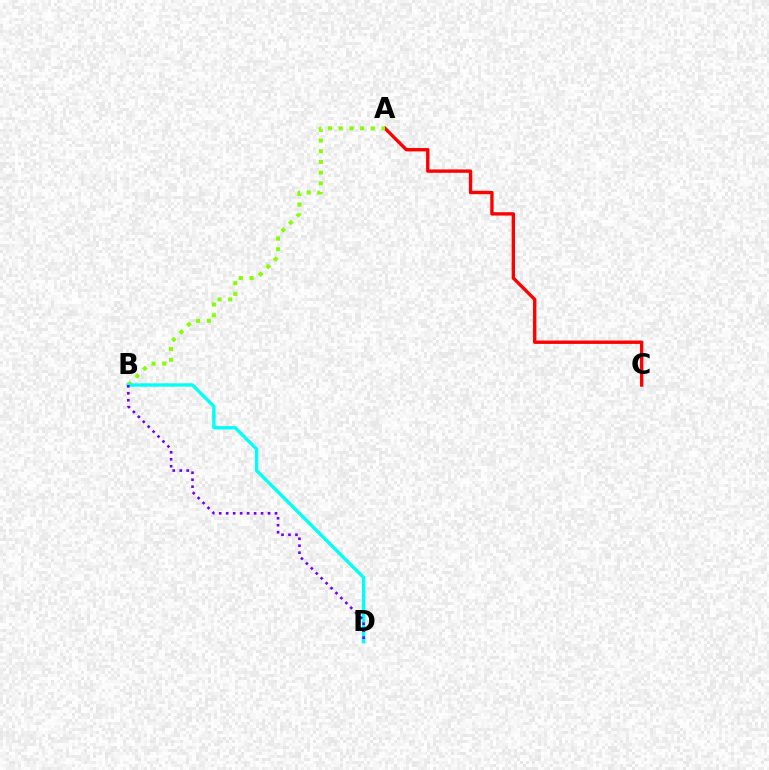{('A', 'C'): [{'color': '#ff0000', 'line_style': 'solid', 'thickness': 2.42}], ('A', 'B'): [{'color': '#84ff00', 'line_style': 'dotted', 'thickness': 2.9}], ('B', 'D'): [{'color': '#00fff6', 'line_style': 'solid', 'thickness': 2.43}, {'color': '#7200ff', 'line_style': 'dotted', 'thickness': 1.89}]}